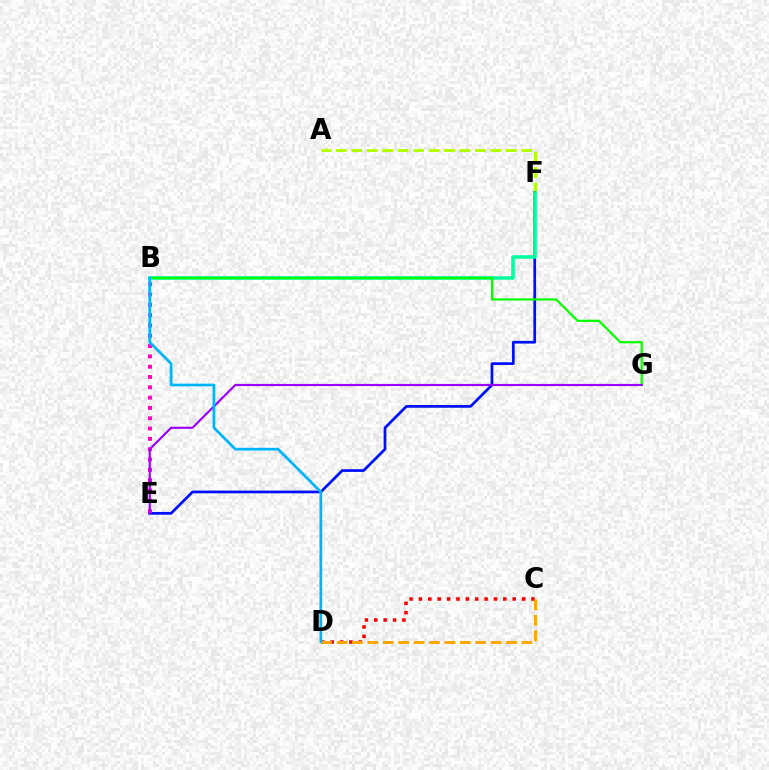{('C', 'D'): [{'color': '#ff0000', 'line_style': 'dotted', 'thickness': 2.55}, {'color': '#ffa500', 'line_style': 'dashed', 'thickness': 2.09}], ('A', 'F'): [{'color': '#b3ff00', 'line_style': 'dashed', 'thickness': 2.1}], ('E', 'F'): [{'color': '#0010ff', 'line_style': 'solid', 'thickness': 1.97}], ('B', 'E'): [{'color': '#ff00bd', 'line_style': 'dotted', 'thickness': 2.8}], ('B', 'F'): [{'color': '#00ff9d', 'line_style': 'solid', 'thickness': 2.55}], ('B', 'G'): [{'color': '#08ff00', 'line_style': 'solid', 'thickness': 1.61}], ('E', 'G'): [{'color': '#9b00ff', 'line_style': 'solid', 'thickness': 1.54}], ('B', 'D'): [{'color': '#00b5ff', 'line_style': 'solid', 'thickness': 1.95}]}